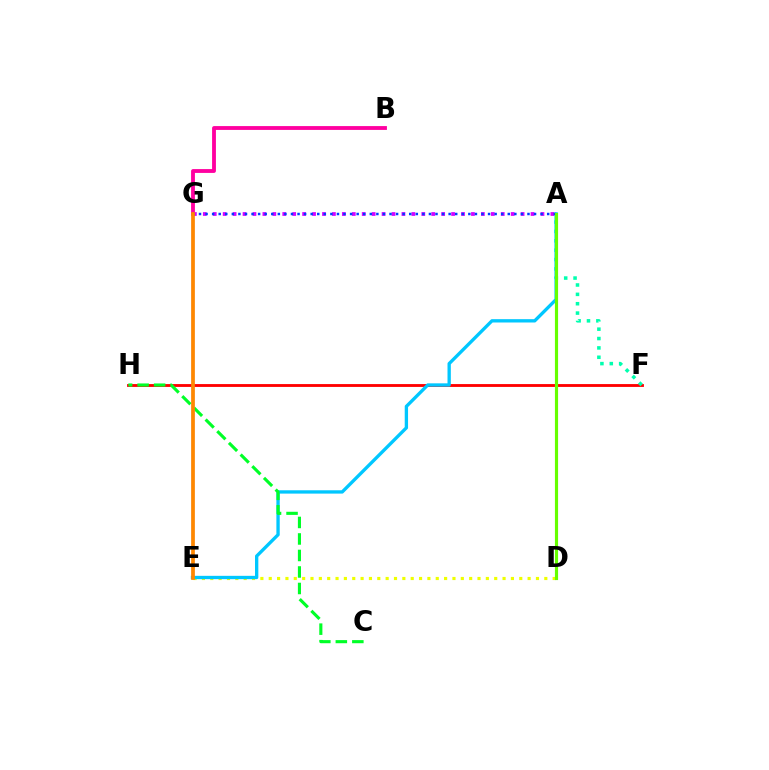{('F', 'H'): [{'color': '#ff0000', 'line_style': 'solid', 'thickness': 2.05}], ('A', 'F'): [{'color': '#00ffaf', 'line_style': 'dotted', 'thickness': 2.55}], ('A', 'G'): [{'color': '#d600ff', 'line_style': 'dotted', 'thickness': 2.7}, {'color': '#003fff', 'line_style': 'dotted', 'thickness': 1.78}], ('D', 'E'): [{'color': '#eeff00', 'line_style': 'dotted', 'thickness': 2.27}], ('A', 'E'): [{'color': '#00c7ff', 'line_style': 'solid', 'thickness': 2.4}], ('C', 'H'): [{'color': '#00ff27', 'line_style': 'dashed', 'thickness': 2.24}], ('E', 'G'): [{'color': '#4f00ff', 'line_style': 'solid', 'thickness': 1.59}, {'color': '#ff8800', 'line_style': 'solid', 'thickness': 2.67}], ('B', 'G'): [{'color': '#ff00a0', 'line_style': 'solid', 'thickness': 2.76}], ('A', 'D'): [{'color': '#66ff00', 'line_style': 'solid', 'thickness': 2.27}]}